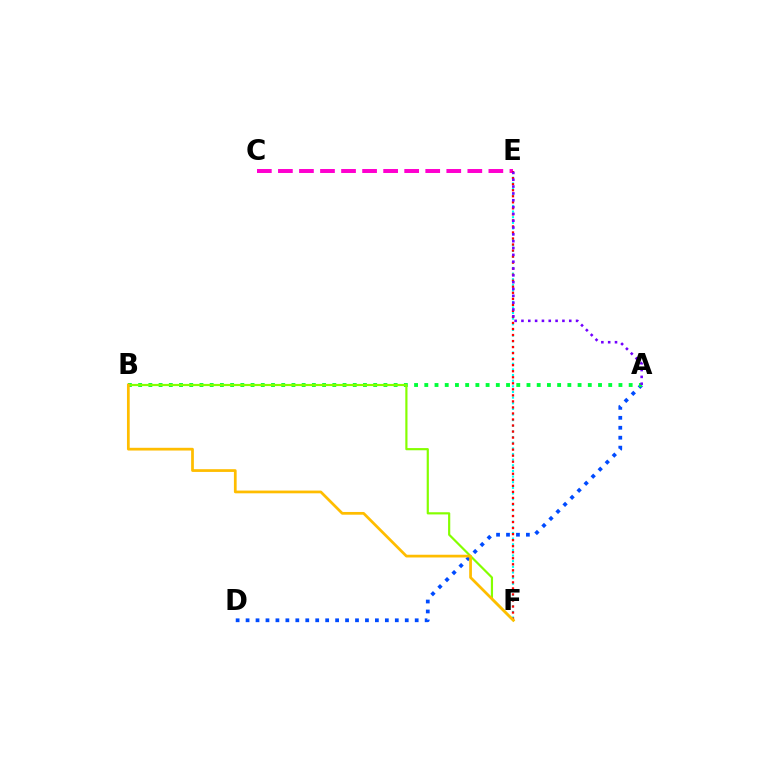{('A', 'D'): [{'color': '#004bff', 'line_style': 'dotted', 'thickness': 2.7}], ('E', 'F'): [{'color': '#00fff6', 'line_style': 'dotted', 'thickness': 1.53}, {'color': '#ff0000', 'line_style': 'dotted', 'thickness': 1.64}], ('C', 'E'): [{'color': '#ff00cf', 'line_style': 'dashed', 'thickness': 2.86}], ('A', 'B'): [{'color': '#00ff39', 'line_style': 'dotted', 'thickness': 2.78}], ('B', 'F'): [{'color': '#84ff00', 'line_style': 'solid', 'thickness': 1.57}, {'color': '#ffbd00', 'line_style': 'solid', 'thickness': 1.97}], ('A', 'E'): [{'color': '#7200ff', 'line_style': 'dotted', 'thickness': 1.85}]}